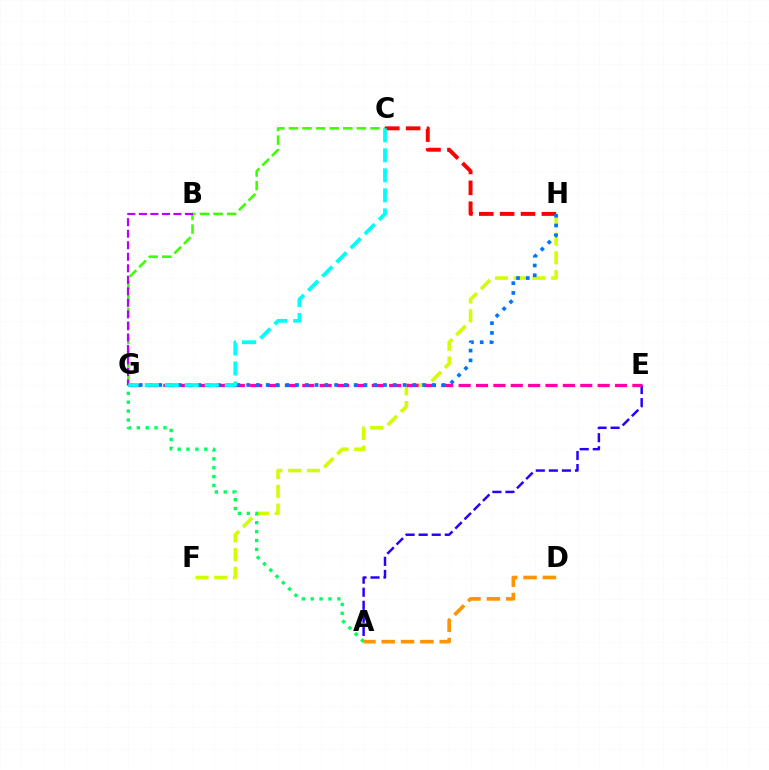{('F', 'H'): [{'color': '#d1ff00', 'line_style': 'dashed', 'thickness': 2.54}], ('C', 'G'): [{'color': '#3dff00', 'line_style': 'dashed', 'thickness': 1.85}, {'color': '#00fff6', 'line_style': 'dashed', 'thickness': 2.72}], ('A', 'E'): [{'color': '#2500ff', 'line_style': 'dashed', 'thickness': 1.77}], ('A', 'G'): [{'color': '#00ff5c', 'line_style': 'dotted', 'thickness': 2.41}], ('E', 'G'): [{'color': '#ff00ac', 'line_style': 'dashed', 'thickness': 2.36}], ('A', 'D'): [{'color': '#ff9400', 'line_style': 'dashed', 'thickness': 2.63}], ('C', 'H'): [{'color': '#ff0000', 'line_style': 'dashed', 'thickness': 2.84}], ('G', 'H'): [{'color': '#0074ff', 'line_style': 'dotted', 'thickness': 2.65}], ('B', 'G'): [{'color': '#b900ff', 'line_style': 'dashed', 'thickness': 1.57}]}